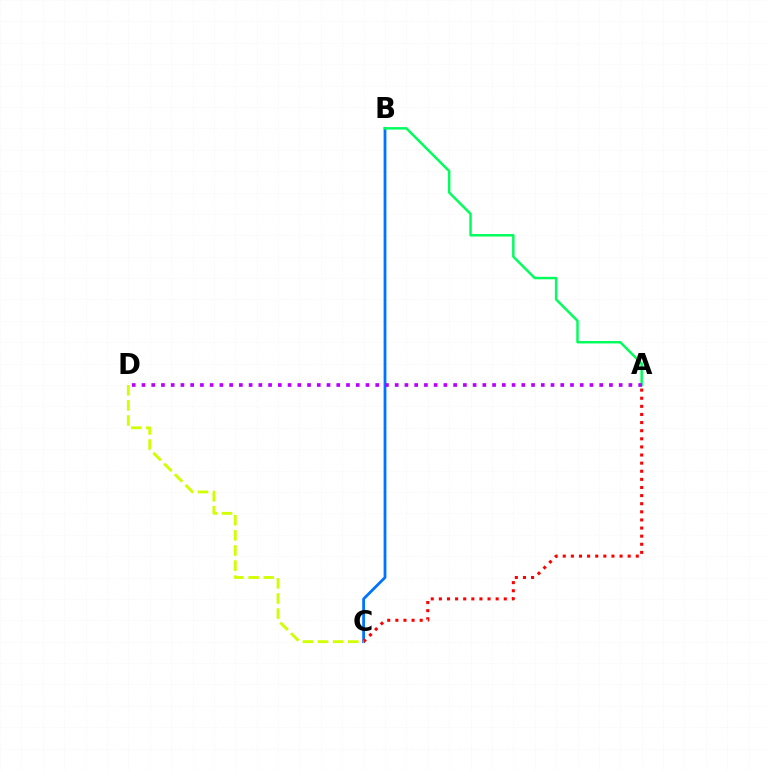{('B', 'C'): [{'color': '#0074ff', 'line_style': 'solid', 'thickness': 2.01}], ('A', 'B'): [{'color': '#00ff5c', 'line_style': 'solid', 'thickness': 1.78}], ('A', 'D'): [{'color': '#b900ff', 'line_style': 'dotted', 'thickness': 2.65}], ('A', 'C'): [{'color': '#ff0000', 'line_style': 'dotted', 'thickness': 2.2}], ('C', 'D'): [{'color': '#d1ff00', 'line_style': 'dashed', 'thickness': 2.06}]}